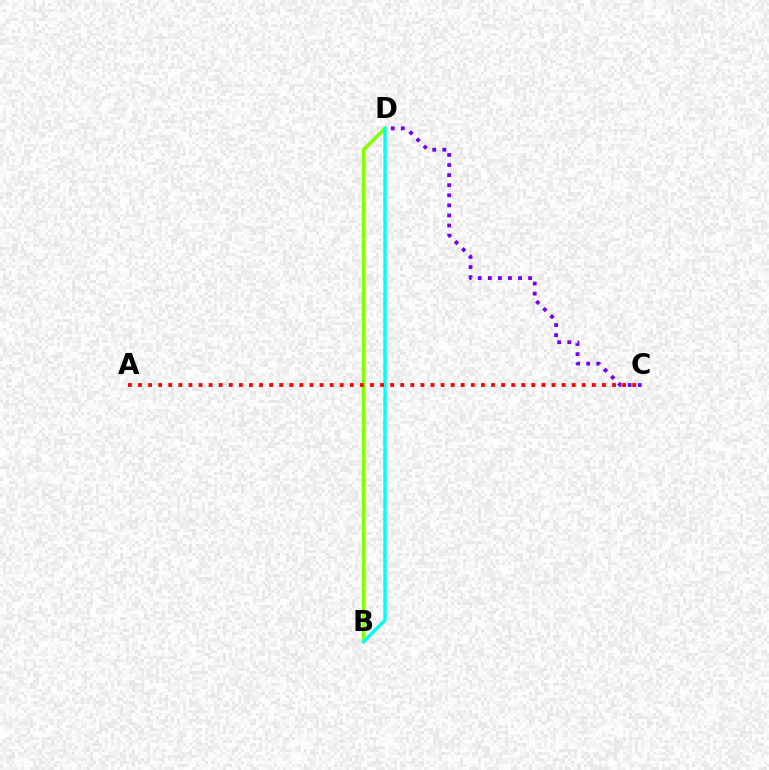{('B', 'D'): [{'color': '#84ff00', 'line_style': 'solid', 'thickness': 2.56}, {'color': '#00fff6', 'line_style': 'solid', 'thickness': 2.43}], ('A', 'C'): [{'color': '#ff0000', 'line_style': 'dotted', 'thickness': 2.74}], ('C', 'D'): [{'color': '#7200ff', 'line_style': 'dotted', 'thickness': 2.74}]}